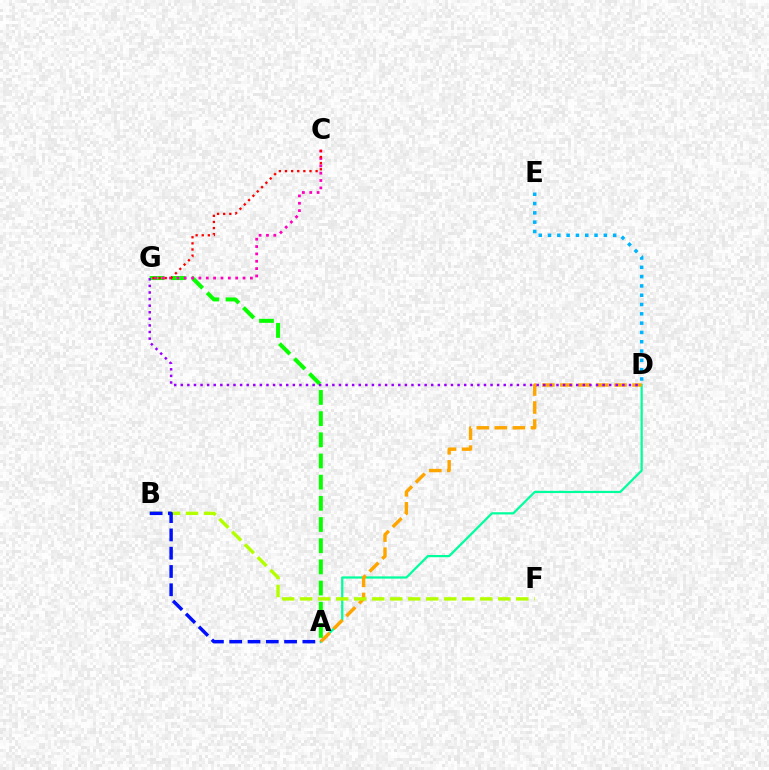{('A', 'D'): [{'color': '#00ff9d', 'line_style': 'solid', 'thickness': 1.61}, {'color': '#ffa500', 'line_style': 'dashed', 'thickness': 2.45}], ('A', 'G'): [{'color': '#08ff00', 'line_style': 'dashed', 'thickness': 2.88}], ('B', 'F'): [{'color': '#b3ff00', 'line_style': 'dashed', 'thickness': 2.45}], ('D', 'G'): [{'color': '#9b00ff', 'line_style': 'dotted', 'thickness': 1.79}], ('A', 'B'): [{'color': '#0010ff', 'line_style': 'dashed', 'thickness': 2.48}], ('D', 'E'): [{'color': '#00b5ff', 'line_style': 'dotted', 'thickness': 2.53}], ('C', 'G'): [{'color': '#ff00bd', 'line_style': 'dotted', 'thickness': 2.0}, {'color': '#ff0000', 'line_style': 'dotted', 'thickness': 1.66}]}